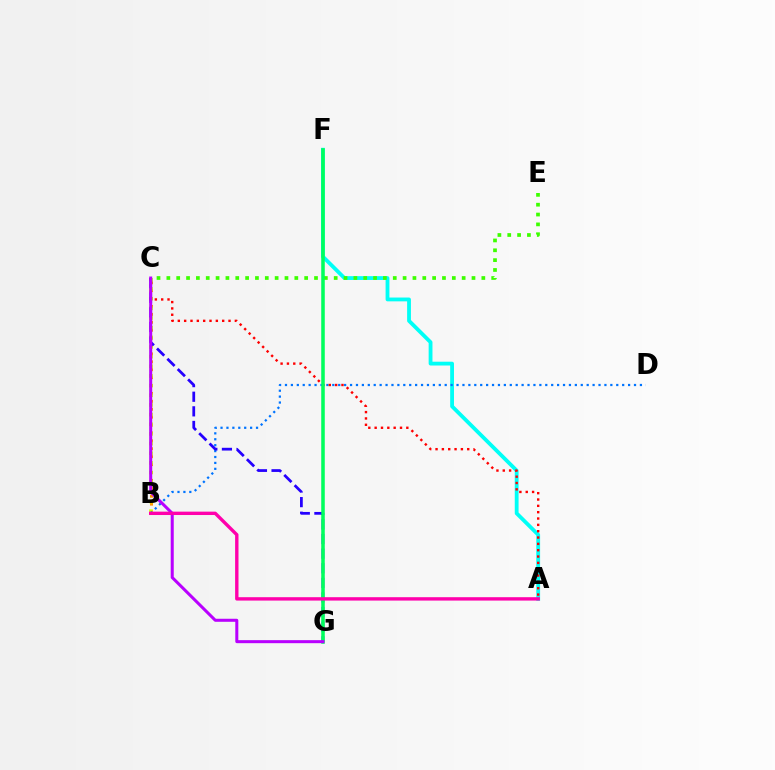{('B', 'C'): [{'color': '#ff9400', 'line_style': 'dotted', 'thickness': 2.15}, {'color': '#d1ff00', 'line_style': 'dotted', 'thickness': 2.62}], ('A', 'F'): [{'color': '#00fff6', 'line_style': 'solid', 'thickness': 2.74}], ('C', 'E'): [{'color': '#3dff00', 'line_style': 'dotted', 'thickness': 2.67}], ('B', 'D'): [{'color': '#0074ff', 'line_style': 'dotted', 'thickness': 1.61}], ('A', 'C'): [{'color': '#ff0000', 'line_style': 'dotted', 'thickness': 1.72}], ('C', 'G'): [{'color': '#2500ff', 'line_style': 'dashed', 'thickness': 1.98}, {'color': '#b900ff', 'line_style': 'solid', 'thickness': 2.18}], ('F', 'G'): [{'color': '#00ff5c', 'line_style': 'solid', 'thickness': 2.55}], ('A', 'B'): [{'color': '#ff00ac', 'line_style': 'solid', 'thickness': 2.43}]}